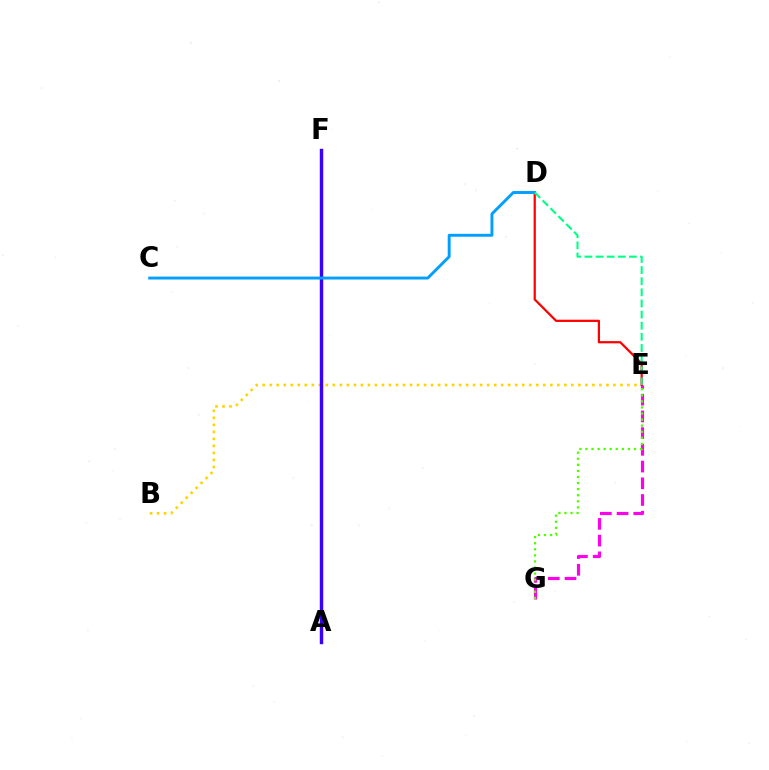{('B', 'E'): [{'color': '#ffd500', 'line_style': 'dotted', 'thickness': 1.91}], ('A', 'F'): [{'color': '#3700ff', 'line_style': 'solid', 'thickness': 2.45}], ('E', 'G'): [{'color': '#ff00ed', 'line_style': 'dashed', 'thickness': 2.27}, {'color': '#4fff00', 'line_style': 'dotted', 'thickness': 1.65}], ('D', 'E'): [{'color': '#ff0000', 'line_style': 'solid', 'thickness': 1.61}, {'color': '#00ff86', 'line_style': 'dashed', 'thickness': 1.51}], ('C', 'D'): [{'color': '#009eff', 'line_style': 'solid', 'thickness': 2.1}]}